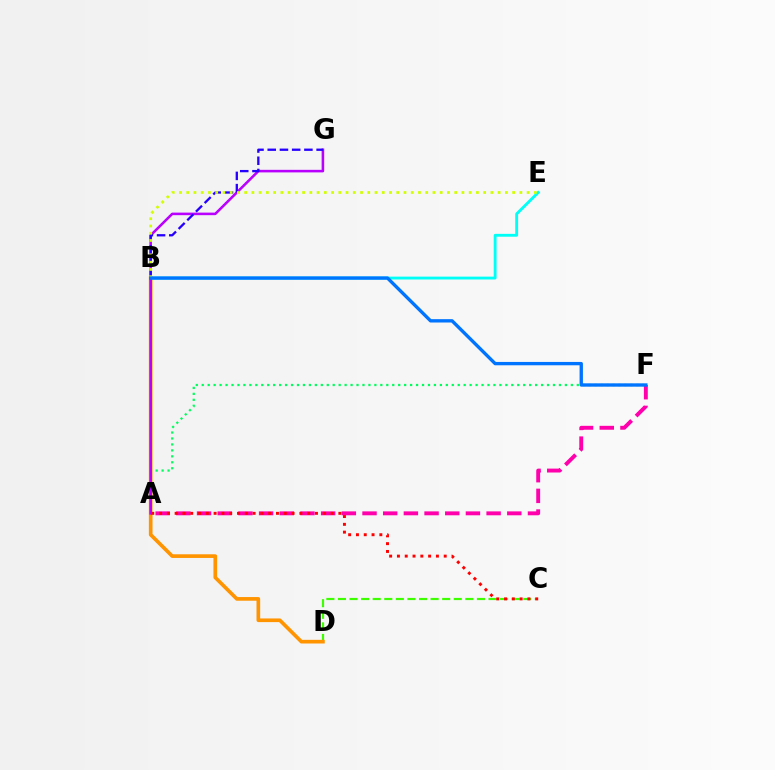{('A', 'F'): [{'color': '#00ff5c', 'line_style': 'dotted', 'thickness': 1.62}, {'color': '#ff00ac', 'line_style': 'dashed', 'thickness': 2.81}], ('C', 'D'): [{'color': '#3dff00', 'line_style': 'dashed', 'thickness': 1.57}], ('B', 'D'): [{'color': '#ff9400', 'line_style': 'solid', 'thickness': 2.64}], ('B', 'E'): [{'color': '#00fff6', 'line_style': 'solid', 'thickness': 2.06}, {'color': '#d1ff00', 'line_style': 'dotted', 'thickness': 1.97}], ('A', 'G'): [{'color': '#b900ff', 'line_style': 'solid', 'thickness': 1.85}], ('B', 'G'): [{'color': '#2500ff', 'line_style': 'dashed', 'thickness': 1.66}], ('A', 'C'): [{'color': '#ff0000', 'line_style': 'dotted', 'thickness': 2.12}], ('B', 'F'): [{'color': '#0074ff', 'line_style': 'solid', 'thickness': 2.41}]}